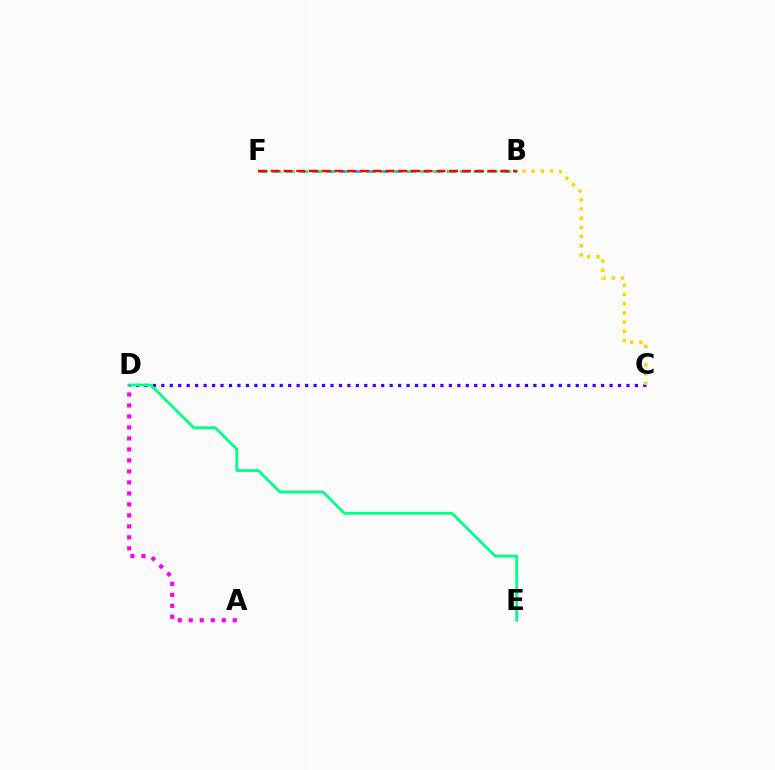{('B', 'F'): [{'color': '#009eff', 'line_style': 'dashed', 'thickness': 1.83}, {'color': '#4fff00', 'line_style': 'dotted', 'thickness': 1.84}, {'color': '#ff0000', 'line_style': 'dashed', 'thickness': 1.73}], ('C', 'D'): [{'color': '#3700ff', 'line_style': 'dotted', 'thickness': 2.3}], ('D', 'E'): [{'color': '#00ff86', 'line_style': 'solid', 'thickness': 2.02}], ('A', 'D'): [{'color': '#ff00ed', 'line_style': 'dotted', 'thickness': 2.99}], ('B', 'C'): [{'color': '#ffd500', 'line_style': 'dotted', 'thickness': 2.5}]}